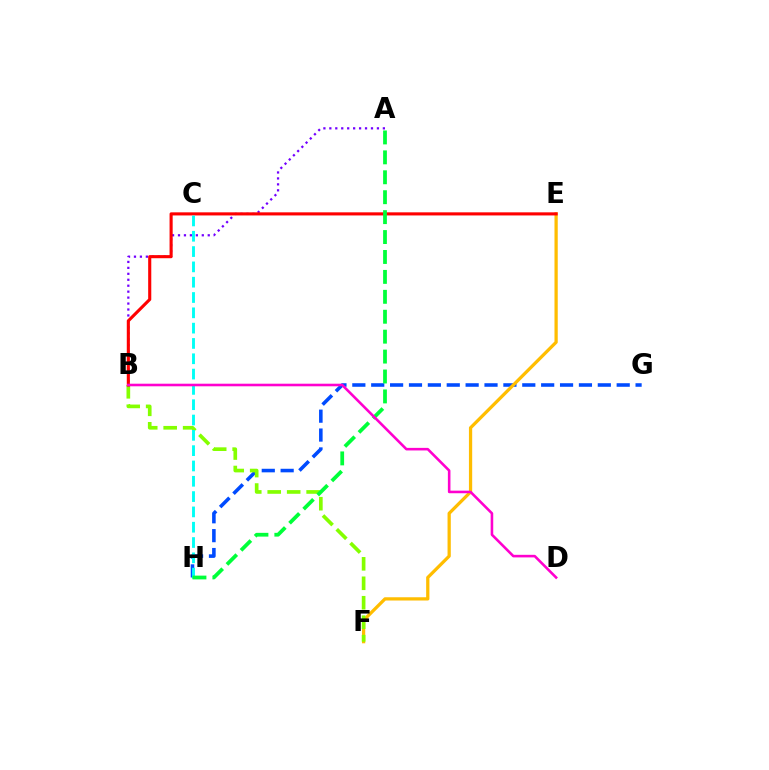{('A', 'B'): [{'color': '#7200ff', 'line_style': 'dotted', 'thickness': 1.62}], ('G', 'H'): [{'color': '#004bff', 'line_style': 'dashed', 'thickness': 2.57}], ('E', 'F'): [{'color': '#ffbd00', 'line_style': 'solid', 'thickness': 2.34}], ('B', 'F'): [{'color': '#84ff00', 'line_style': 'dashed', 'thickness': 2.64}], ('B', 'E'): [{'color': '#ff0000', 'line_style': 'solid', 'thickness': 2.24}], ('C', 'H'): [{'color': '#00fff6', 'line_style': 'dashed', 'thickness': 2.08}], ('A', 'H'): [{'color': '#00ff39', 'line_style': 'dashed', 'thickness': 2.71}], ('B', 'D'): [{'color': '#ff00cf', 'line_style': 'solid', 'thickness': 1.86}]}